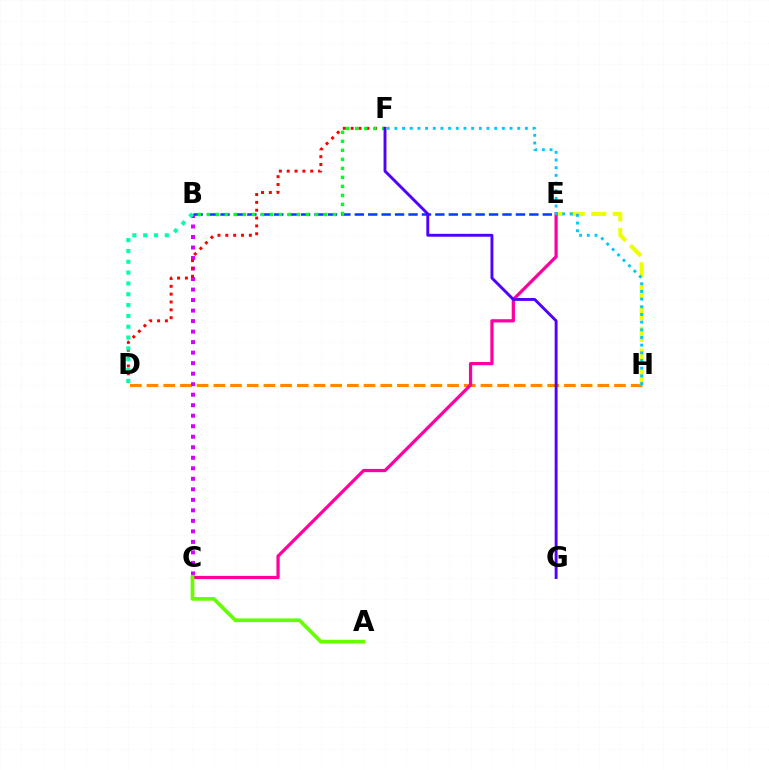{('D', 'H'): [{'color': '#ff8800', 'line_style': 'dashed', 'thickness': 2.27}], ('B', 'C'): [{'color': '#d600ff', 'line_style': 'dotted', 'thickness': 2.86}], ('E', 'H'): [{'color': '#eeff00', 'line_style': 'dashed', 'thickness': 2.93}], ('C', 'E'): [{'color': '#ff00a0', 'line_style': 'solid', 'thickness': 2.33}], ('D', 'F'): [{'color': '#ff0000', 'line_style': 'dotted', 'thickness': 2.13}], ('A', 'C'): [{'color': '#66ff00', 'line_style': 'solid', 'thickness': 2.66}], ('B', 'E'): [{'color': '#003fff', 'line_style': 'dashed', 'thickness': 1.82}], ('B', 'F'): [{'color': '#00ff27', 'line_style': 'dotted', 'thickness': 2.45}], ('B', 'D'): [{'color': '#00ffaf', 'line_style': 'dotted', 'thickness': 2.94}], ('F', 'G'): [{'color': '#4f00ff', 'line_style': 'solid', 'thickness': 2.08}], ('F', 'H'): [{'color': '#00c7ff', 'line_style': 'dotted', 'thickness': 2.09}]}